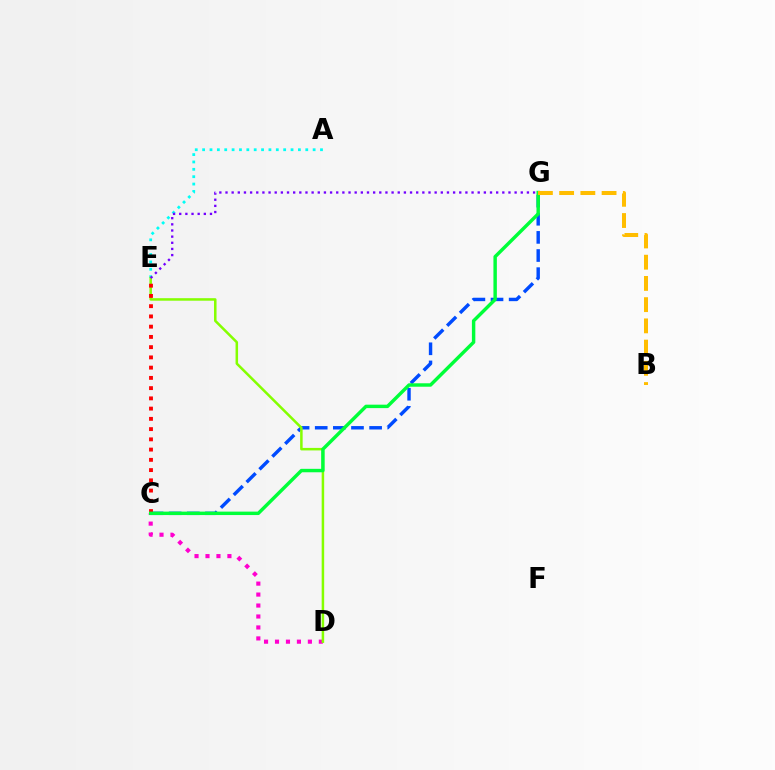{('C', 'G'): [{'color': '#004bff', 'line_style': 'dashed', 'thickness': 2.46}, {'color': '#00ff39', 'line_style': 'solid', 'thickness': 2.47}], ('C', 'D'): [{'color': '#ff00cf', 'line_style': 'dotted', 'thickness': 2.98}], ('A', 'E'): [{'color': '#00fff6', 'line_style': 'dotted', 'thickness': 2.0}], ('D', 'E'): [{'color': '#84ff00', 'line_style': 'solid', 'thickness': 1.81}], ('C', 'E'): [{'color': '#ff0000', 'line_style': 'dotted', 'thickness': 2.78}], ('E', 'G'): [{'color': '#7200ff', 'line_style': 'dotted', 'thickness': 1.67}], ('B', 'G'): [{'color': '#ffbd00', 'line_style': 'dashed', 'thickness': 2.88}]}